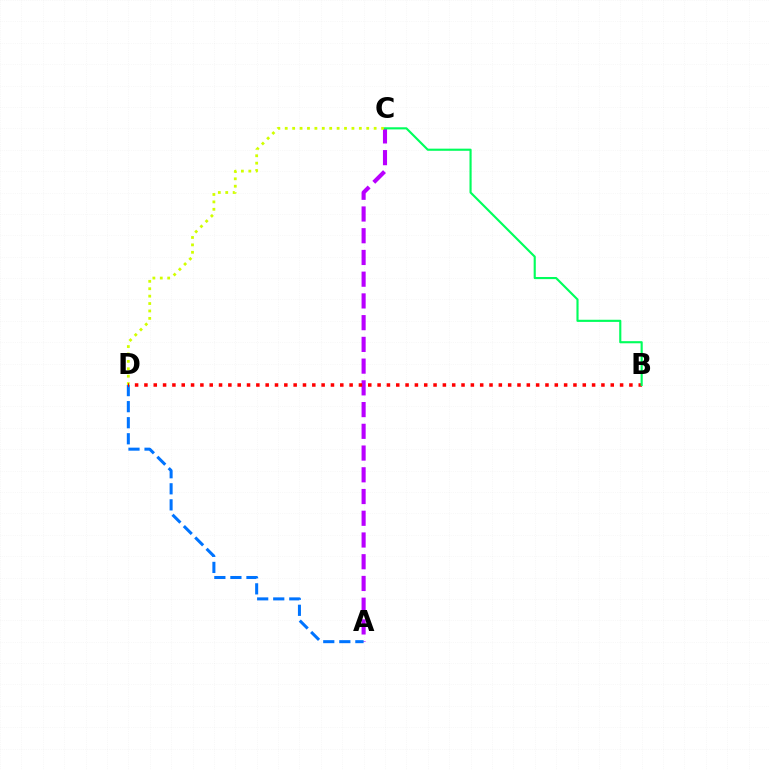{('A', 'C'): [{'color': '#b900ff', 'line_style': 'dashed', 'thickness': 2.95}], ('C', 'D'): [{'color': '#d1ff00', 'line_style': 'dotted', 'thickness': 2.01}], ('A', 'D'): [{'color': '#0074ff', 'line_style': 'dashed', 'thickness': 2.18}], ('B', 'D'): [{'color': '#ff0000', 'line_style': 'dotted', 'thickness': 2.53}], ('B', 'C'): [{'color': '#00ff5c', 'line_style': 'solid', 'thickness': 1.54}]}